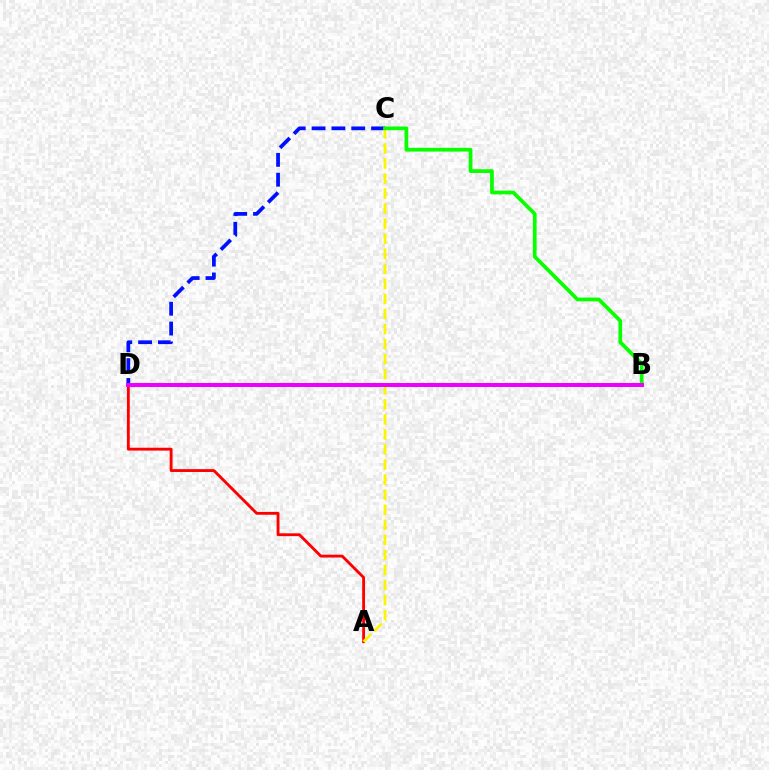{('C', 'D'): [{'color': '#0010ff', 'line_style': 'dashed', 'thickness': 2.69}], ('A', 'D'): [{'color': '#ff0000', 'line_style': 'solid', 'thickness': 2.05}], ('A', 'C'): [{'color': '#fcf500', 'line_style': 'dashed', 'thickness': 2.05}], ('B', 'D'): [{'color': '#00fff6', 'line_style': 'dotted', 'thickness': 2.69}, {'color': '#ee00ff', 'line_style': 'solid', 'thickness': 2.87}], ('B', 'C'): [{'color': '#08ff00', 'line_style': 'solid', 'thickness': 2.69}]}